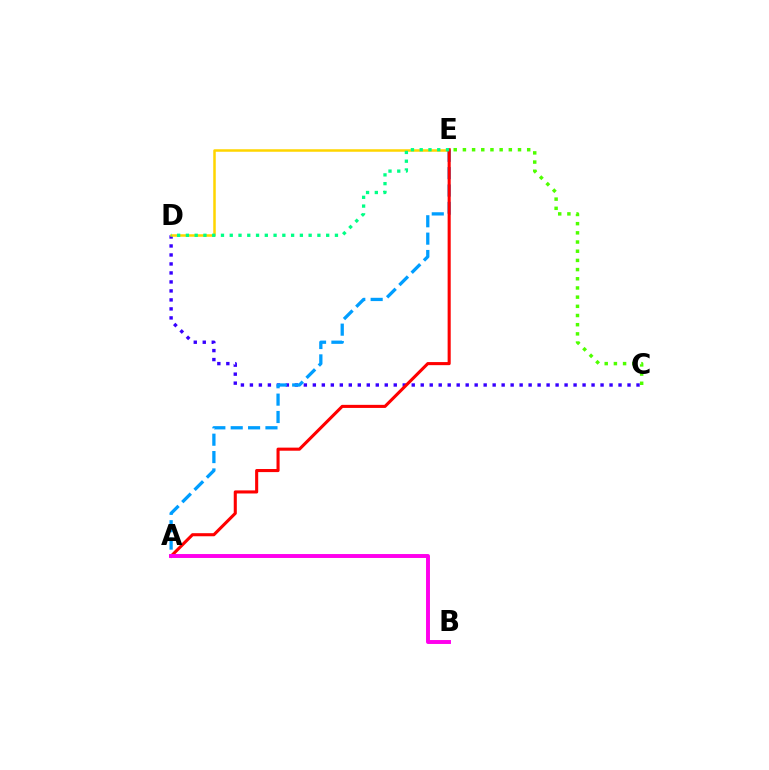{('C', 'D'): [{'color': '#3700ff', 'line_style': 'dotted', 'thickness': 2.44}], ('C', 'E'): [{'color': '#4fff00', 'line_style': 'dotted', 'thickness': 2.5}], ('D', 'E'): [{'color': '#ffd500', 'line_style': 'solid', 'thickness': 1.81}, {'color': '#00ff86', 'line_style': 'dotted', 'thickness': 2.38}], ('A', 'E'): [{'color': '#009eff', 'line_style': 'dashed', 'thickness': 2.36}, {'color': '#ff0000', 'line_style': 'solid', 'thickness': 2.22}], ('A', 'B'): [{'color': '#ff00ed', 'line_style': 'solid', 'thickness': 2.83}]}